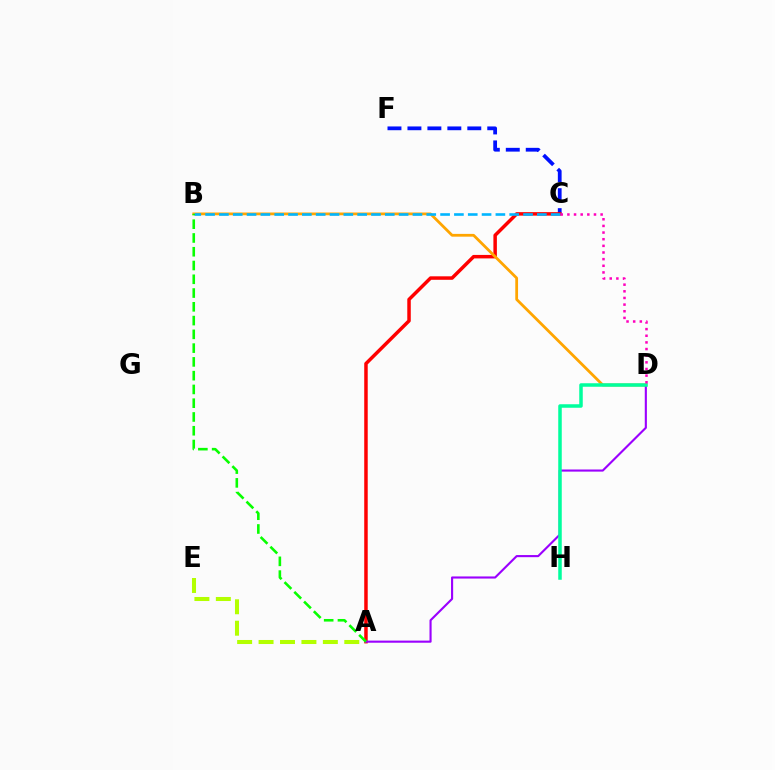{('C', 'F'): [{'color': '#0010ff', 'line_style': 'dashed', 'thickness': 2.71}], ('A', 'C'): [{'color': '#ff0000', 'line_style': 'solid', 'thickness': 2.51}], ('A', 'E'): [{'color': '#b3ff00', 'line_style': 'dashed', 'thickness': 2.91}], ('B', 'D'): [{'color': '#ffa500', 'line_style': 'solid', 'thickness': 2.0}], ('B', 'C'): [{'color': '#00b5ff', 'line_style': 'dashed', 'thickness': 1.88}], ('A', 'D'): [{'color': '#9b00ff', 'line_style': 'solid', 'thickness': 1.53}], ('A', 'B'): [{'color': '#08ff00', 'line_style': 'dashed', 'thickness': 1.87}], ('D', 'H'): [{'color': '#00ff9d', 'line_style': 'solid', 'thickness': 2.53}], ('C', 'D'): [{'color': '#ff00bd', 'line_style': 'dotted', 'thickness': 1.81}]}